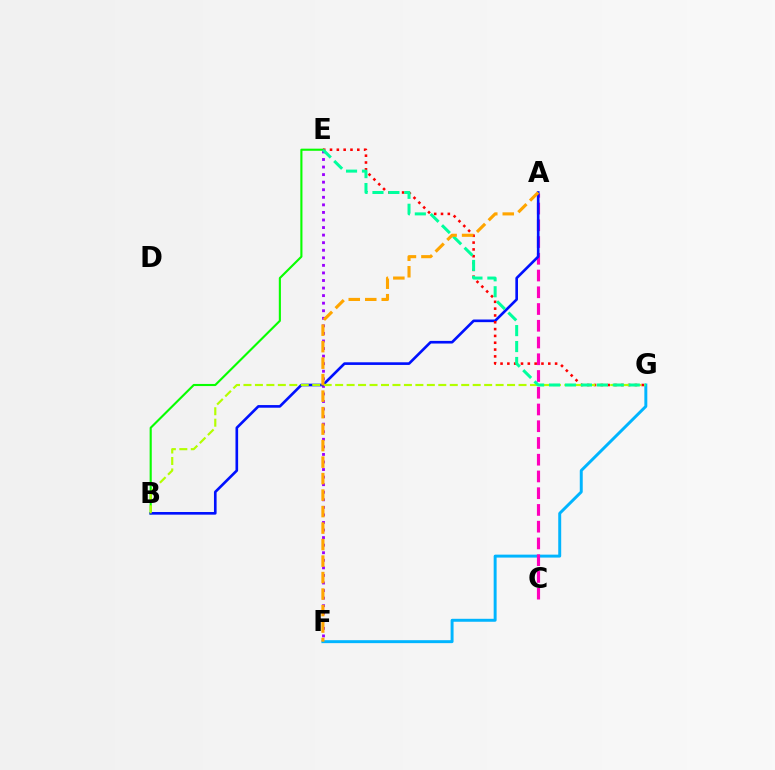{('E', 'F'): [{'color': '#9b00ff', 'line_style': 'dotted', 'thickness': 2.05}], ('B', 'E'): [{'color': '#08ff00', 'line_style': 'solid', 'thickness': 1.53}], ('F', 'G'): [{'color': '#00b5ff', 'line_style': 'solid', 'thickness': 2.12}], ('A', 'C'): [{'color': '#ff00bd', 'line_style': 'dashed', 'thickness': 2.27}], ('A', 'B'): [{'color': '#0010ff', 'line_style': 'solid', 'thickness': 1.9}], ('E', 'G'): [{'color': '#ff0000', 'line_style': 'dotted', 'thickness': 1.85}, {'color': '#00ff9d', 'line_style': 'dashed', 'thickness': 2.17}], ('B', 'G'): [{'color': '#b3ff00', 'line_style': 'dashed', 'thickness': 1.56}], ('A', 'F'): [{'color': '#ffa500', 'line_style': 'dashed', 'thickness': 2.24}]}